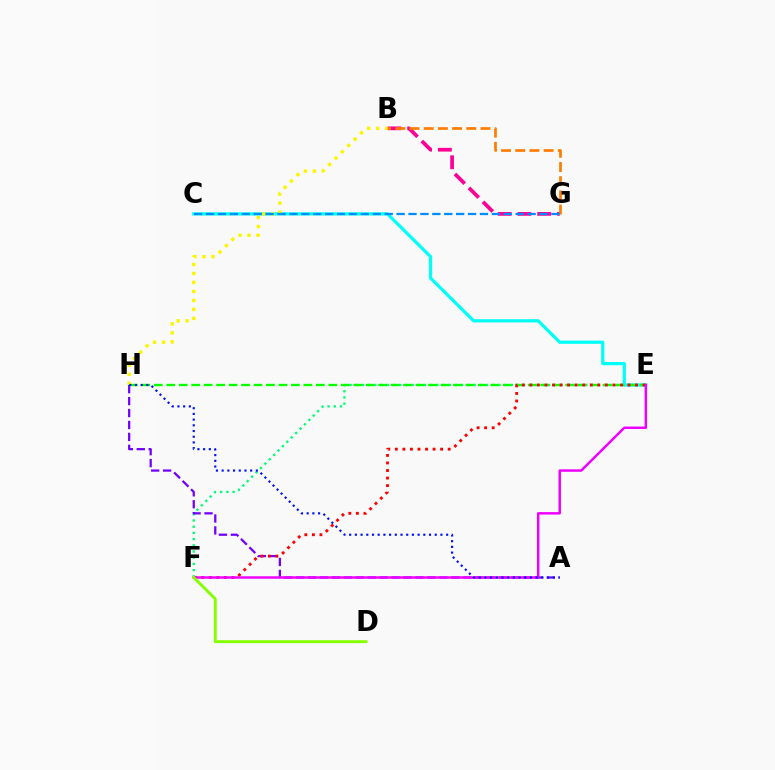{('B', 'G'): [{'color': '#ff0094', 'line_style': 'dashed', 'thickness': 2.68}, {'color': '#ff7c00', 'line_style': 'dashed', 'thickness': 1.93}], ('C', 'E'): [{'color': '#00fff6', 'line_style': 'solid', 'thickness': 2.32}], ('E', 'F'): [{'color': '#00ff74', 'line_style': 'dotted', 'thickness': 1.69}, {'color': '#ff0000', 'line_style': 'dotted', 'thickness': 2.05}, {'color': '#ee00ff', 'line_style': 'solid', 'thickness': 1.78}], ('A', 'H'): [{'color': '#7200ff', 'line_style': 'dashed', 'thickness': 1.62}, {'color': '#0010ff', 'line_style': 'dotted', 'thickness': 1.55}], ('E', 'H'): [{'color': '#08ff00', 'line_style': 'dashed', 'thickness': 1.69}], ('B', 'H'): [{'color': '#fcf500', 'line_style': 'dotted', 'thickness': 2.44}], ('C', 'G'): [{'color': '#008cff', 'line_style': 'dashed', 'thickness': 1.62}], ('D', 'F'): [{'color': '#84ff00', 'line_style': 'solid', 'thickness': 2.08}]}